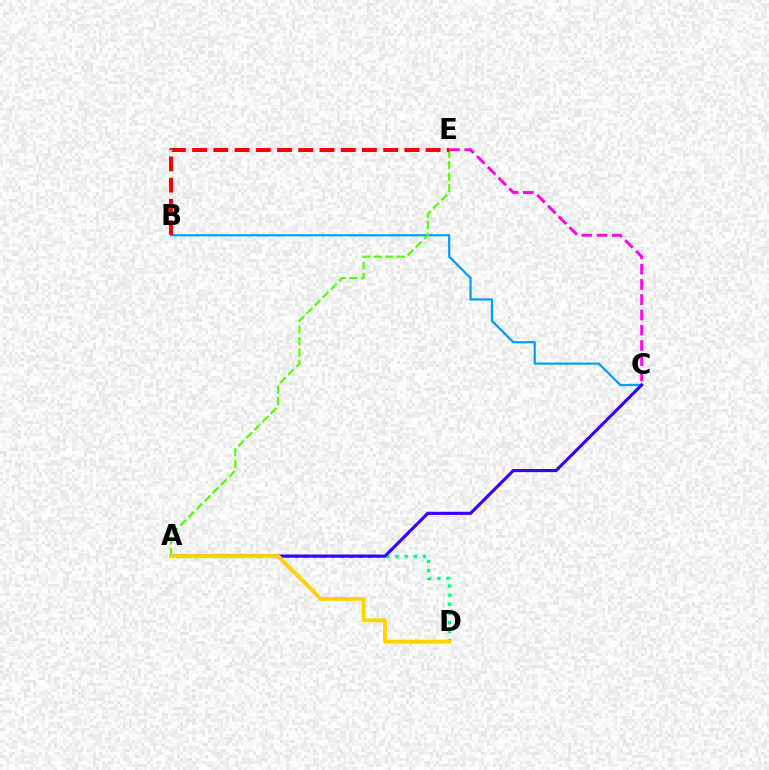{('A', 'D'): [{'color': '#00ff86', 'line_style': 'dotted', 'thickness': 2.48}, {'color': '#ffd500', 'line_style': 'solid', 'thickness': 2.81}], ('B', 'C'): [{'color': '#009eff', 'line_style': 'solid', 'thickness': 1.6}], ('A', 'E'): [{'color': '#4fff00', 'line_style': 'dashed', 'thickness': 1.56}], ('A', 'C'): [{'color': '#3700ff', 'line_style': 'solid', 'thickness': 2.25}], ('B', 'E'): [{'color': '#ff0000', 'line_style': 'dashed', 'thickness': 2.88}], ('C', 'E'): [{'color': '#ff00ed', 'line_style': 'dashed', 'thickness': 2.07}]}